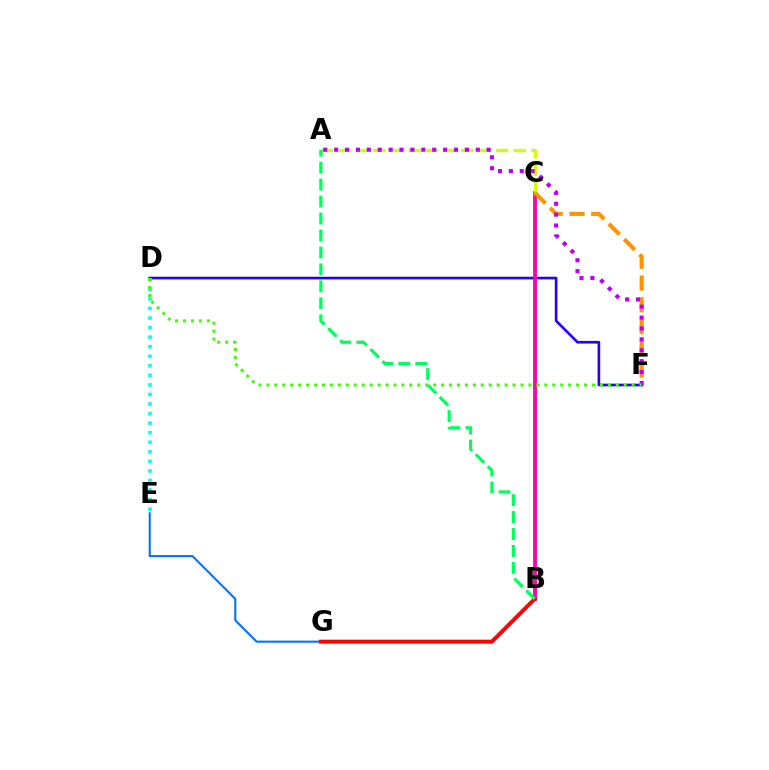{('D', 'F'): [{'color': '#2500ff', 'line_style': 'solid', 'thickness': 1.91}, {'color': '#3dff00', 'line_style': 'dotted', 'thickness': 2.16}], ('B', 'C'): [{'color': '#ff00ac', 'line_style': 'solid', 'thickness': 2.76}], ('A', 'C'): [{'color': '#d1ff00', 'line_style': 'dashed', 'thickness': 2.38}], ('C', 'F'): [{'color': '#ff9400', 'line_style': 'dashed', 'thickness': 2.96}], ('E', 'G'): [{'color': '#0074ff', 'line_style': 'solid', 'thickness': 1.51}], ('B', 'G'): [{'color': '#ff0000', 'line_style': 'solid', 'thickness': 2.84}], ('A', 'F'): [{'color': '#b900ff', 'line_style': 'dotted', 'thickness': 2.96}], ('D', 'E'): [{'color': '#00fff6', 'line_style': 'dotted', 'thickness': 2.6}], ('A', 'B'): [{'color': '#00ff5c', 'line_style': 'dashed', 'thickness': 2.3}]}